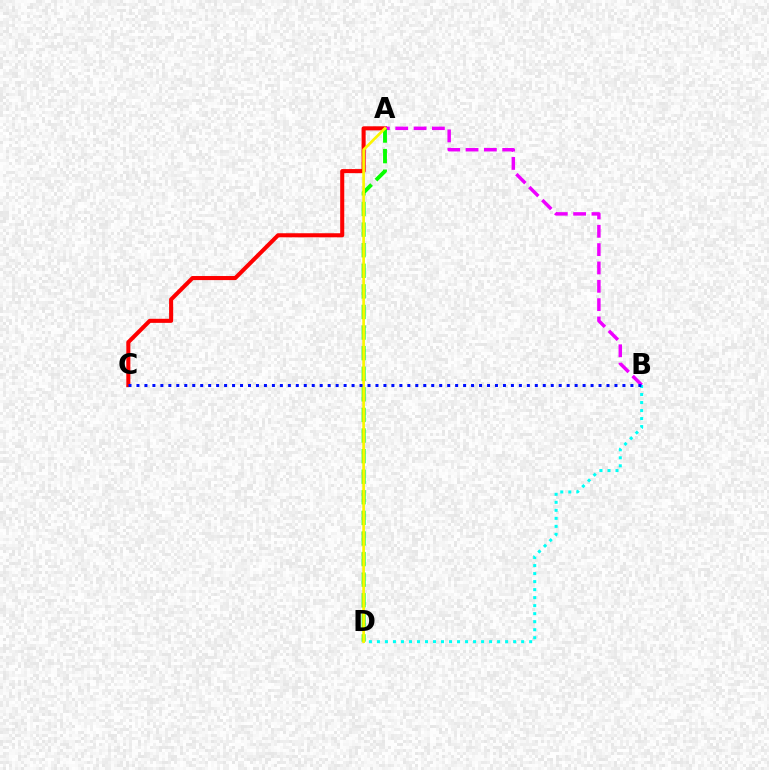{('A', 'C'): [{'color': '#ff0000', 'line_style': 'solid', 'thickness': 2.93}], ('A', 'B'): [{'color': '#ee00ff', 'line_style': 'dashed', 'thickness': 2.49}], ('B', 'D'): [{'color': '#00fff6', 'line_style': 'dotted', 'thickness': 2.18}], ('A', 'D'): [{'color': '#08ff00', 'line_style': 'dashed', 'thickness': 2.8}, {'color': '#fcf500', 'line_style': 'solid', 'thickness': 1.94}], ('B', 'C'): [{'color': '#0010ff', 'line_style': 'dotted', 'thickness': 2.16}]}